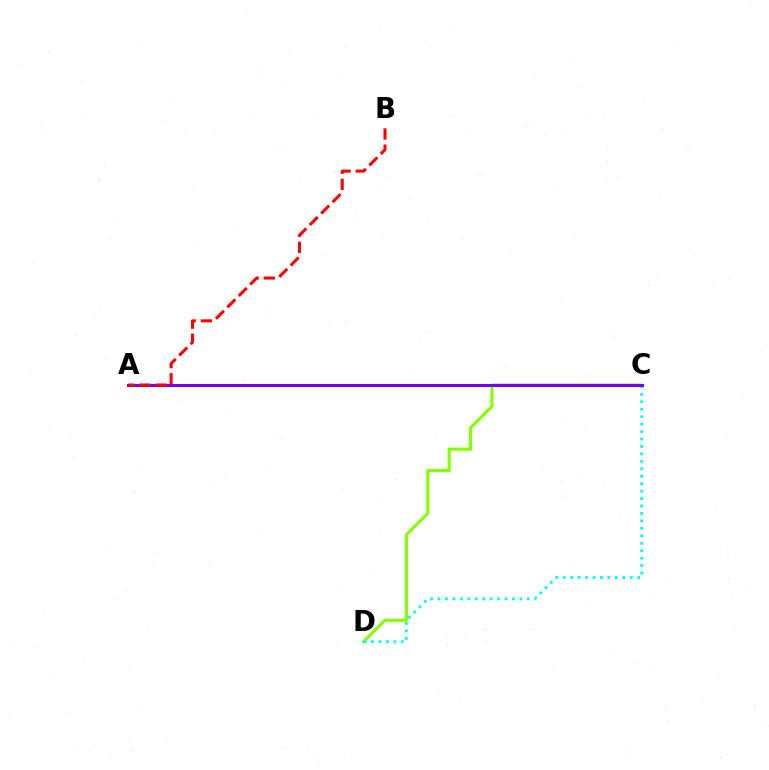{('C', 'D'): [{'color': '#84ff00', 'line_style': 'solid', 'thickness': 2.23}, {'color': '#00fff6', 'line_style': 'dotted', 'thickness': 2.02}], ('A', 'C'): [{'color': '#7200ff', 'line_style': 'solid', 'thickness': 2.15}], ('A', 'B'): [{'color': '#ff0000', 'line_style': 'dashed', 'thickness': 2.19}]}